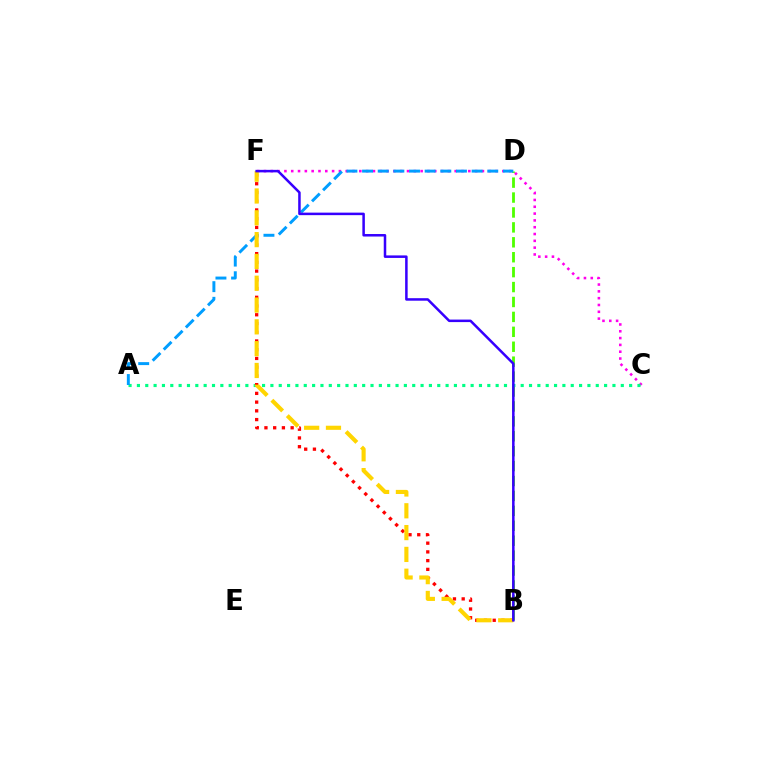{('C', 'F'): [{'color': '#ff00ed', 'line_style': 'dotted', 'thickness': 1.85}], ('B', 'D'): [{'color': '#4fff00', 'line_style': 'dashed', 'thickness': 2.03}], ('A', 'C'): [{'color': '#00ff86', 'line_style': 'dotted', 'thickness': 2.27}], ('B', 'F'): [{'color': '#ff0000', 'line_style': 'dotted', 'thickness': 2.37}, {'color': '#ffd500', 'line_style': 'dashed', 'thickness': 2.96}, {'color': '#3700ff', 'line_style': 'solid', 'thickness': 1.81}], ('A', 'D'): [{'color': '#009eff', 'line_style': 'dashed', 'thickness': 2.13}]}